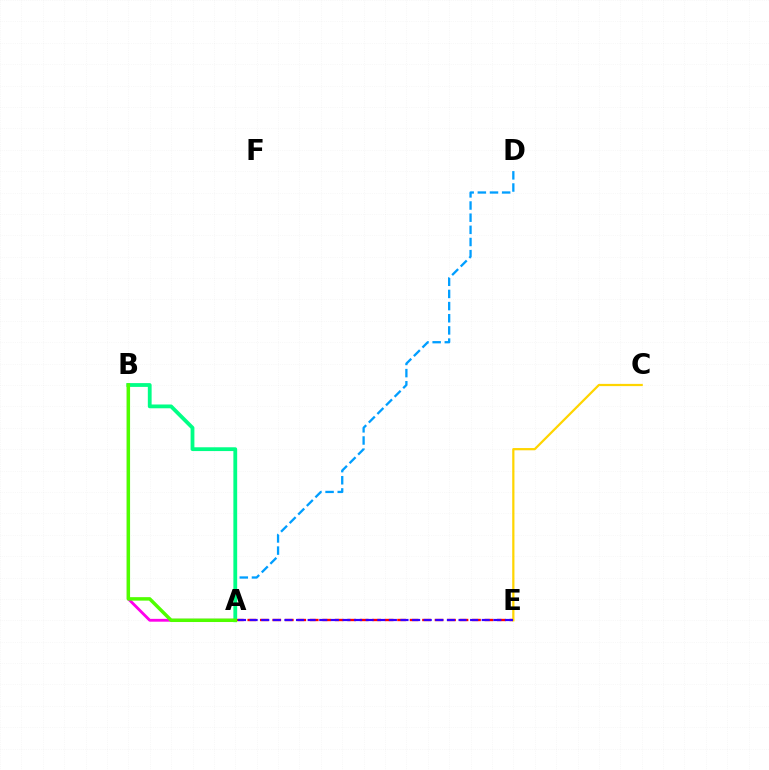{('A', 'D'): [{'color': '#009eff', 'line_style': 'dashed', 'thickness': 1.65}], ('A', 'E'): [{'color': '#ff0000', 'line_style': 'dashed', 'thickness': 1.7}, {'color': '#3700ff', 'line_style': 'dashed', 'thickness': 1.58}], ('A', 'B'): [{'color': '#ff00ed', 'line_style': 'solid', 'thickness': 2.04}, {'color': '#00ff86', 'line_style': 'solid', 'thickness': 2.73}, {'color': '#4fff00', 'line_style': 'solid', 'thickness': 2.51}], ('C', 'E'): [{'color': '#ffd500', 'line_style': 'solid', 'thickness': 1.61}]}